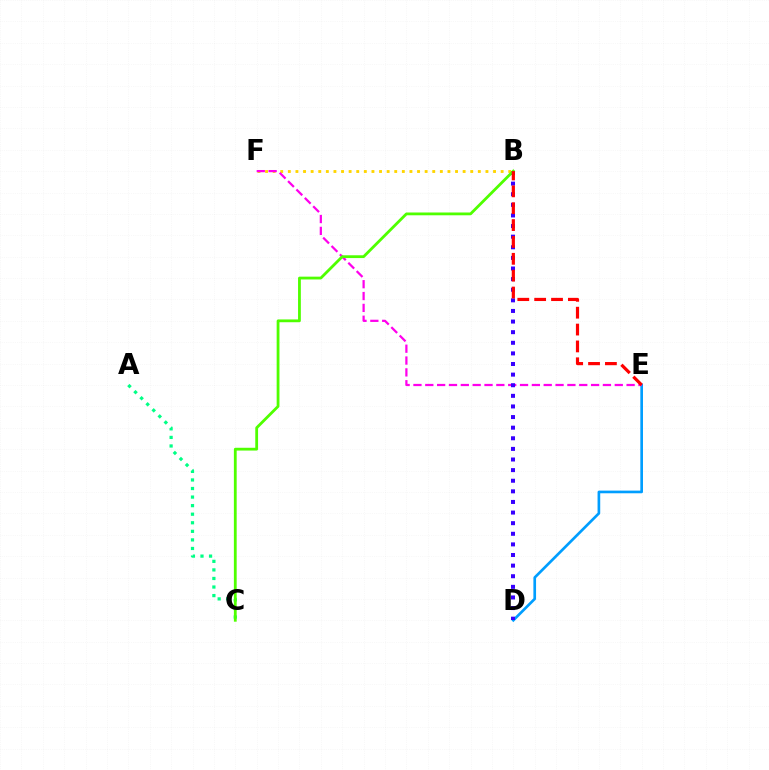{('B', 'F'): [{'color': '#ffd500', 'line_style': 'dotted', 'thickness': 2.06}], ('D', 'E'): [{'color': '#009eff', 'line_style': 'solid', 'thickness': 1.92}], ('A', 'C'): [{'color': '#00ff86', 'line_style': 'dotted', 'thickness': 2.33}], ('E', 'F'): [{'color': '#ff00ed', 'line_style': 'dashed', 'thickness': 1.61}], ('B', 'D'): [{'color': '#3700ff', 'line_style': 'dotted', 'thickness': 2.88}], ('B', 'C'): [{'color': '#4fff00', 'line_style': 'solid', 'thickness': 2.01}], ('B', 'E'): [{'color': '#ff0000', 'line_style': 'dashed', 'thickness': 2.29}]}